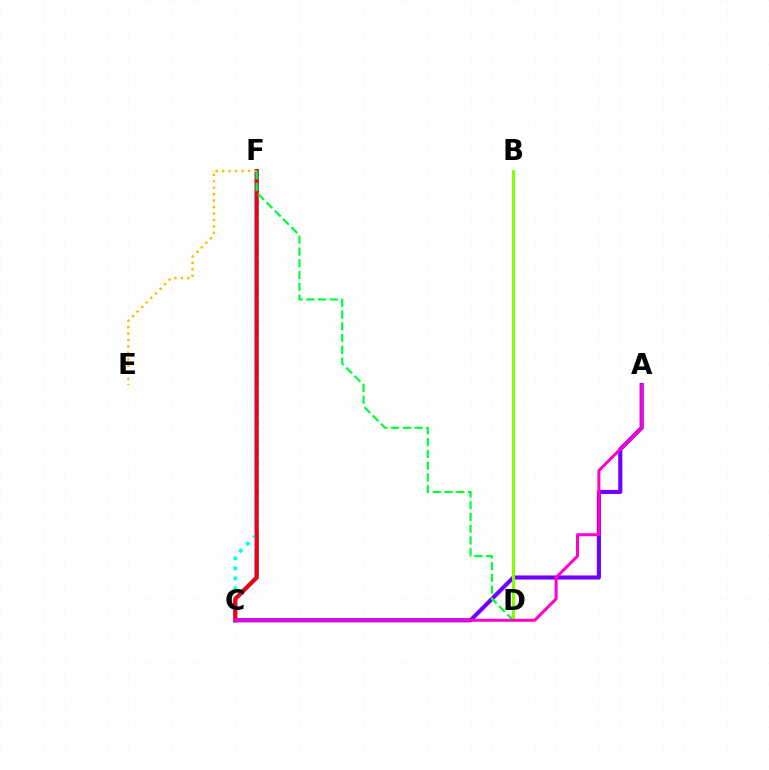{('A', 'C'): [{'color': '#7200ff', 'line_style': 'solid', 'thickness': 2.97}, {'color': '#ff00cf', 'line_style': 'solid', 'thickness': 2.16}], ('C', 'F'): [{'color': '#004bff', 'line_style': 'solid', 'thickness': 2.99}, {'color': '#00fff6', 'line_style': 'dotted', 'thickness': 2.72}, {'color': '#ff0000', 'line_style': 'solid', 'thickness': 2.66}], ('E', 'F'): [{'color': '#ffbd00', 'line_style': 'dotted', 'thickness': 1.76}], ('D', 'F'): [{'color': '#00ff39', 'line_style': 'dashed', 'thickness': 1.6}], ('B', 'D'): [{'color': '#84ff00', 'line_style': 'solid', 'thickness': 2.19}]}